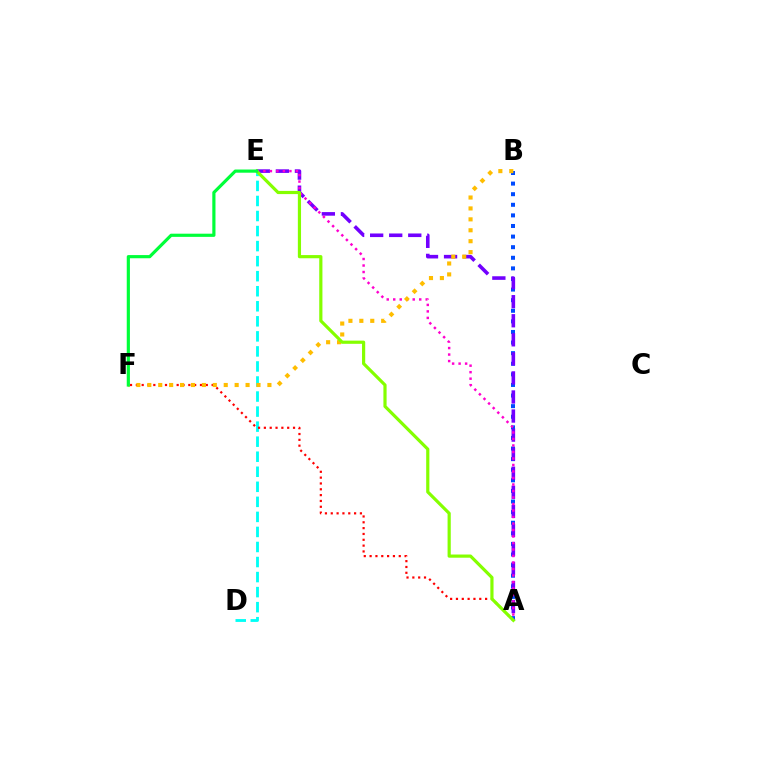{('D', 'E'): [{'color': '#00fff6', 'line_style': 'dashed', 'thickness': 2.04}], ('A', 'B'): [{'color': '#004bff', 'line_style': 'dotted', 'thickness': 2.88}], ('A', 'E'): [{'color': '#7200ff', 'line_style': 'dashed', 'thickness': 2.59}, {'color': '#ff00cf', 'line_style': 'dotted', 'thickness': 1.77}, {'color': '#84ff00', 'line_style': 'solid', 'thickness': 2.29}], ('A', 'F'): [{'color': '#ff0000', 'line_style': 'dotted', 'thickness': 1.58}], ('B', 'F'): [{'color': '#ffbd00', 'line_style': 'dotted', 'thickness': 2.97}], ('E', 'F'): [{'color': '#00ff39', 'line_style': 'solid', 'thickness': 2.29}]}